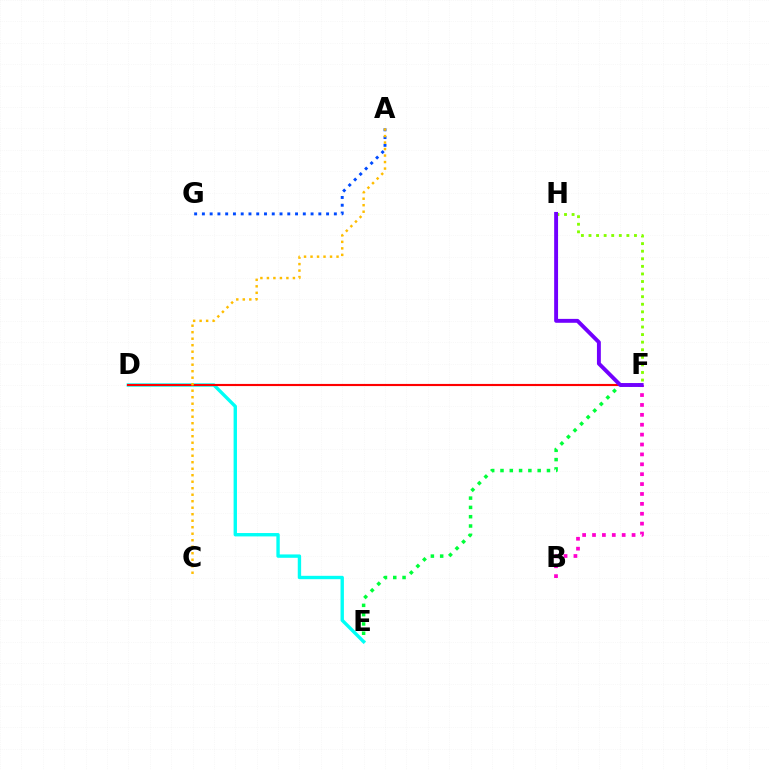{('E', 'F'): [{'color': '#00ff39', 'line_style': 'dotted', 'thickness': 2.53}], ('D', 'E'): [{'color': '#00fff6', 'line_style': 'solid', 'thickness': 2.43}], ('A', 'G'): [{'color': '#004bff', 'line_style': 'dotted', 'thickness': 2.11}], ('D', 'F'): [{'color': '#ff0000', 'line_style': 'solid', 'thickness': 1.54}], ('B', 'F'): [{'color': '#ff00cf', 'line_style': 'dotted', 'thickness': 2.69}], ('F', 'H'): [{'color': '#84ff00', 'line_style': 'dotted', 'thickness': 2.06}, {'color': '#7200ff', 'line_style': 'solid', 'thickness': 2.81}], ('A', 'C'): [{'color': '#ffbd00', 'line_style': 'dotted', 'thickness': 1.77}]}